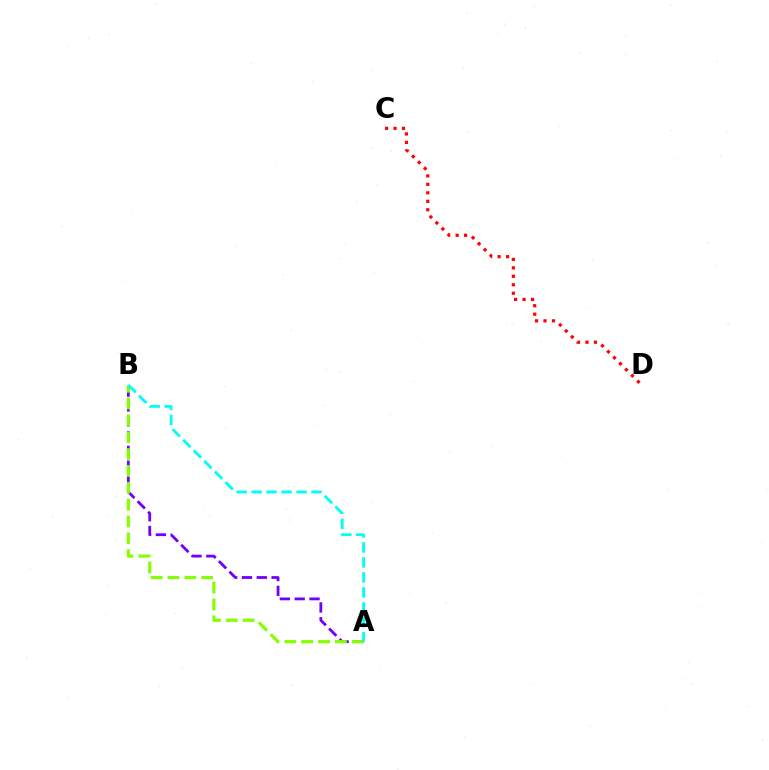{('A', 'B'): [{'color': '#7200ff', 'line_style': 'dashed', 'thickness': 2.01}, {'color': '#84ff00', 'line_style': 'dashed', 'thickness': 2.29}, {'color': '#00fff6', 'line_style': 'dashed', 'thickness': 2.04}], ('C', 'D'): [{'color': '#ff0000', 'line_style': 'dotted', 'thickness': 2.3}]}